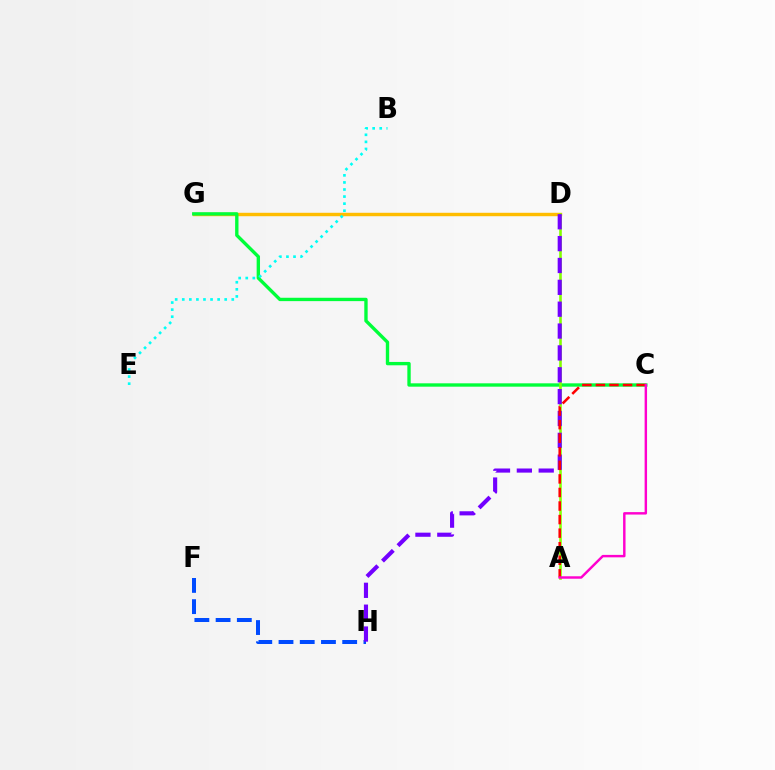{('F', 'H'): [{'color': '#004bff', 'line_style': 'dashed', 'thickness': 2.88}], ('D', 'G'): [{'color': '#ffbd00', 'line_style': 'solid', 'thickness': 2.46}], ('C', 'G'): [{'color': '#00ff39', 'line_style': 'solid', 'thickness': 2.42}], ('A', 'D'): [{'color': '#84ff00', 'line_style': 'solid', 'thickness': 1.88}], ('D', 'H'): [{'color': '#7200ff', 'line_style': 'dashed', 'thickness': 2.97}], ('A', 'C'): [{'color': '#ff0000', 'line_style': 'dashed', 'thickness': 1.84}, {'color': '#ff00cf', 'line_style': 'solid', 'thickness': 1.76}], ('B', 'E'): [{'color': '#00fff6', 'line_style': 'dotted', 'thickness': 1.92}]}